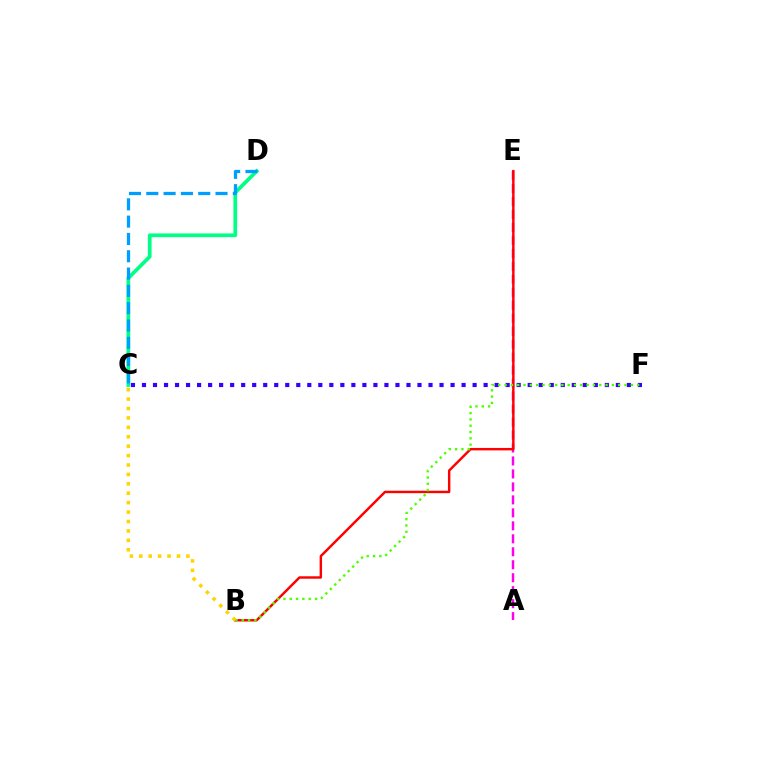{('C', 'D'): [{'color': '#00ff86', 'line_style': 'solid', 'thickness': 2.68}, {'color': '#009eff', 'line_style': 'dashed', 'thickness': 2.35}], ('C', 'F'): [{'color': '#3700ff', 'line_style': 'dotted', 'thickness': 2.99}], ('A', 'E'): [{'color': '#ff00ed', 'line_style': 'dashed', 'thickness': 1.76}], ('B', 'E'): [{'color': '#ff0000', 'line_style': 'solid', 'thickness': 1.75}], ('B', 'F'): [{'color': '#4fff00', 'line_style': 'dotted', 'thickness': 1.71}], ('B', 'C'): [{'color': '#ffd500', 'line_style': 'dotted', 'thickness': 2.56}]}